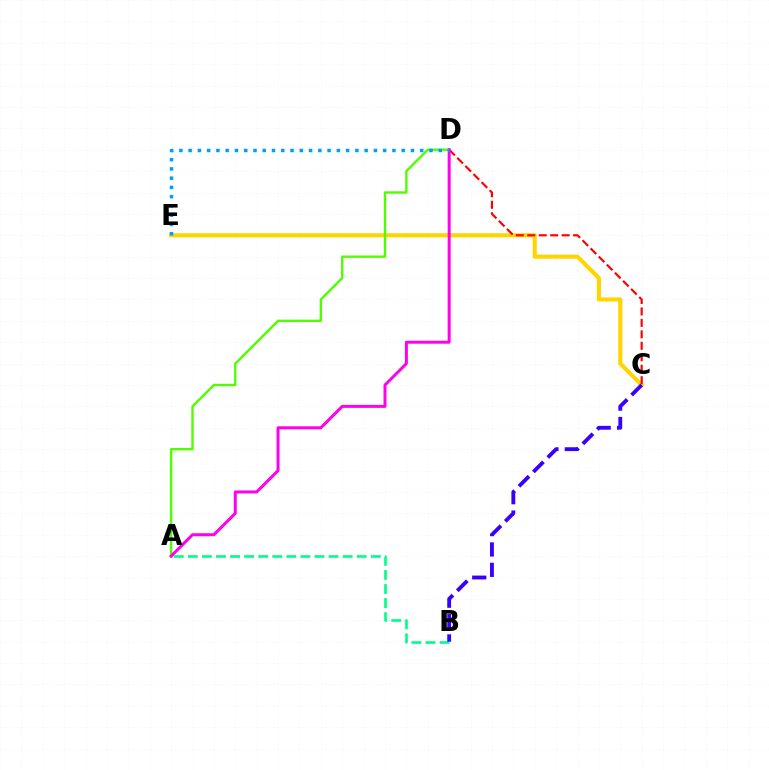{('C', 'E'): [{'color': '#ffd500', 'line_style': 'solid', 'thickness': 2.96}], ('A', 'B'): [{'color': '#00ff86', 'line_style': 'dashed', 'thickness': 1.91}], ('C', 'D'): [{'color': '#ff0000', 'line_style': 'dashed', 'thickness': 1.56}], ('A', 'D'): [{'color': '#4fff00', 'line_style': 'solid', 'thickness': 1.71}, {'color': '#ff00ed', 'line_style': 'solid', 'thickness': 2.15}], ('D', 'E'): [{'color': '#009eff', 'line_style': 'dotted', 'thickness': 2.52}], ('B', 'C'): [{'color': '#3700ff', 'line_style': 'dashed', 'thickness': 2.77}]}